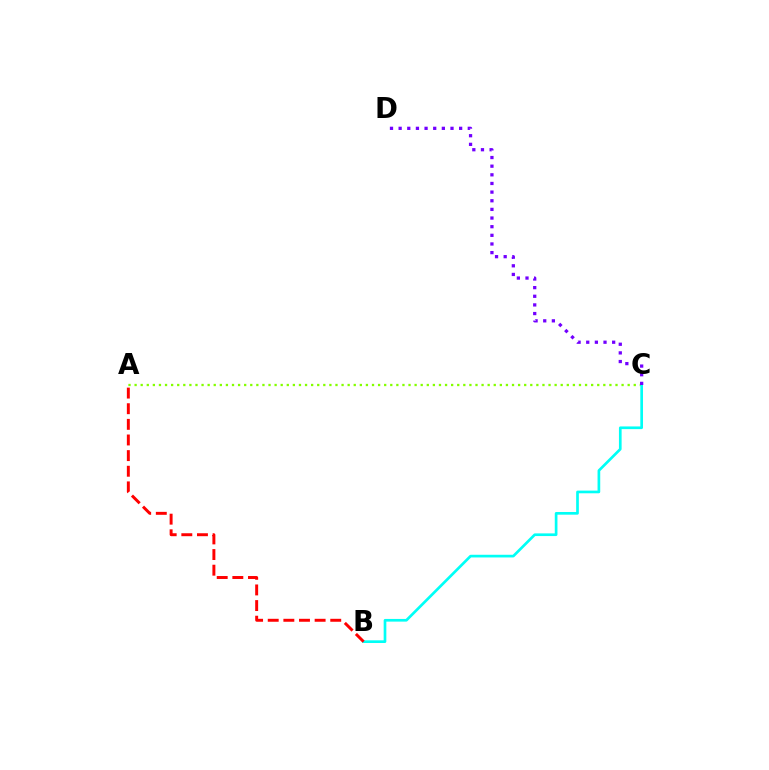{('A', 'C'): [{'color': '#84ff00', 'line_style': 'dotted', 'thickness': 1.65}], ('B', 'C'): [{'color': '#00fff6', 'line_style': 'solid', 'thickness': 1.93}], ('C', 'D'): [{'color': '#7200ff', 'line_style': 'dotted', 'thickness': 2.35}], ('A', 'B'): [{'color': '#ff0000', 'line_style': 'dashed', 'thickness': 2.12}]}